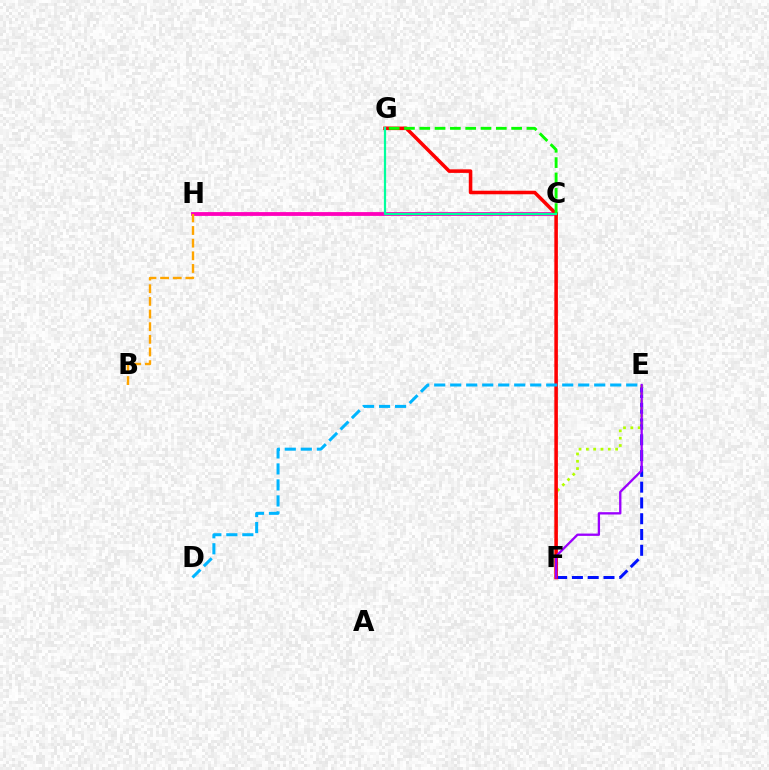{('E', 'F'): [{'color': '#0010ff', 'line_style': 'dashed', 'thickness': 2.14}, {'color': '#b3ff00', 'line_style': 'dotted', 'thickness': 1.99}, {'color': '#9b00ff', 'line_style': 'solid', 'thickness': 1.67}], ('C', 'H'): [{'color': '#ff00bd', 'line_style': 'solid', 'thickness': 2.74}], ('F', 'G'): [{'color': '#ff0000', 'line_style': 'solid', 'thickness': 2.56}], ('C', 'G'): [{'color': '#08ff00', 'line_style': 'dashed', 'thickness': 2.08}, {'color': '#00ff9d', 'line_style': 'solid', 'thickness': 1.61}], ('D', 'E'): [{'color': '#00b5ff', 'line_style': 'dashed', 'thickness': 2.17}], ('B', 'H'): [{'color': '#ffa500', 'line_style': 'dashed', 'thickness': 1.72}]}